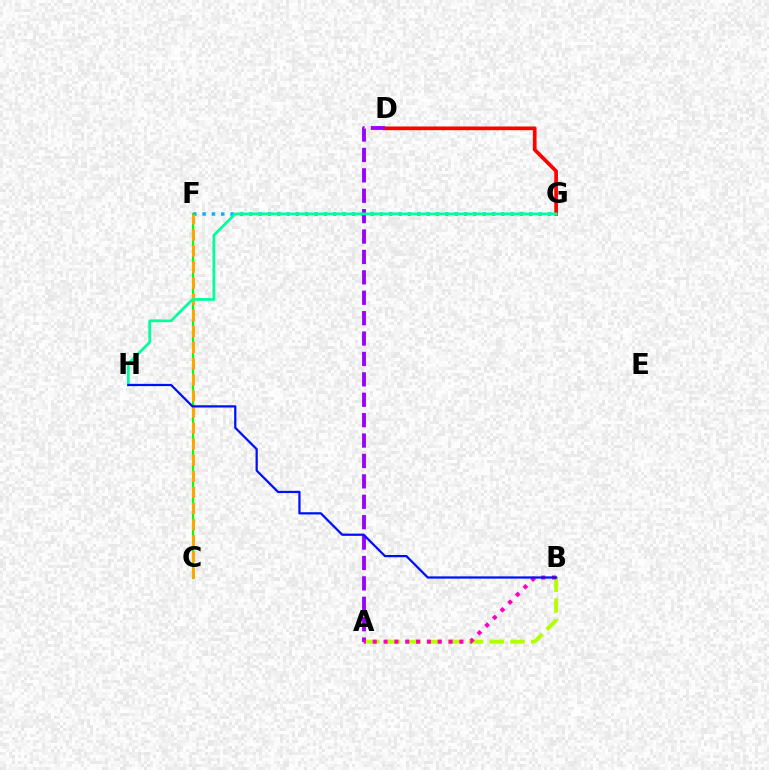{('F', 'G'): [{'color': '#00b5ff', 'line_style': 'dotted', 'thickness': 2.54}], ('A', 'B'): [{'color': '#b3ff00', 'line_style': 'dashed', 'thickness': 2.82}, {'color': '#ff00bd', 'line_style': 'dotted', 'thickness': 2.94}], ('D', 'G'): [{'color': '#ff0000', 'line_style': 'solid', 'thickness': 2.66}], ('C', 'F'): [{'color': '#08ff00', 'line_style': 'solid', 'thickness': 1.55}, {'color': '#ffa500', 'line_style': 'dashed', 'thickness': 2.19}], ('A', 'D'): [{'color': '#9b00ff', 'line_style': 'dashed', 'thickness': 2.77}], ('G', 'H'): [{'color': '#00ff9d', 'line_style': 'solid', 'thickness': 1.98}], ('B', 'H'): [{'color': '#0010ff', 'line_style': 'solid', 'thickness': 1.62}]}